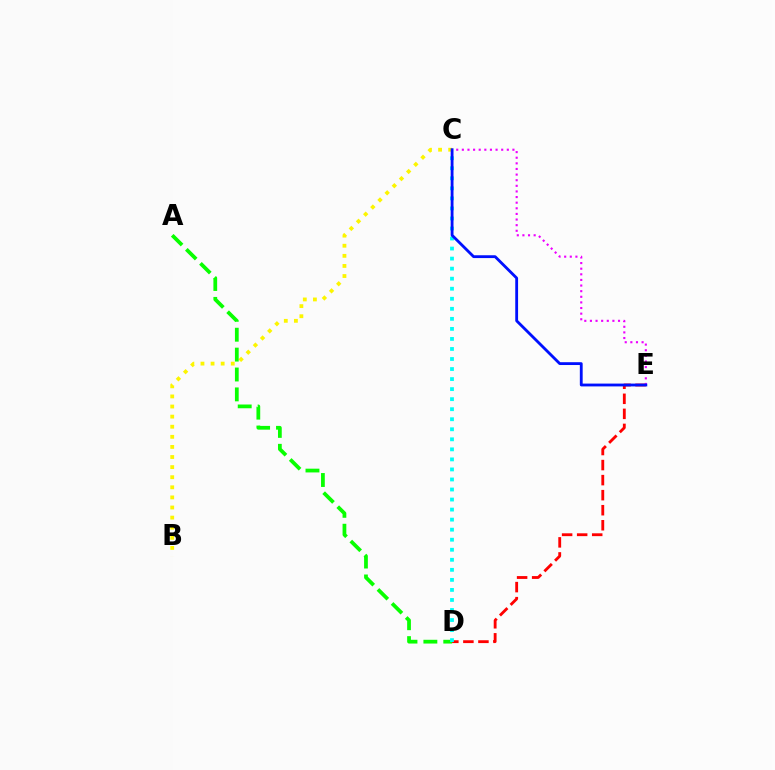{('D', 'E'): [{'color': '#ff0000', 'line_style': 'dashed', 'thickness': 2.04}], ('B', 'C'): [{'color': '#fcf500', 'line_style': 'dotted', 'thickness': 2.74}], ('A', 'D'): [{'color': '#08ff00', 'line_style': 'dashed', 'thickness': 2.7}], ('C', 'D'): [{'color': '#00fff6', 'line_style': 'dotted', 'thickness': 2.73}], ('C', 'E'): [{'color': '#ee00ff', 'line_style': 'dotted', 'thickness': 1.53}, {'color': '#0010ff', 'line_style': 'solid', 'thickness': 2.03}]}